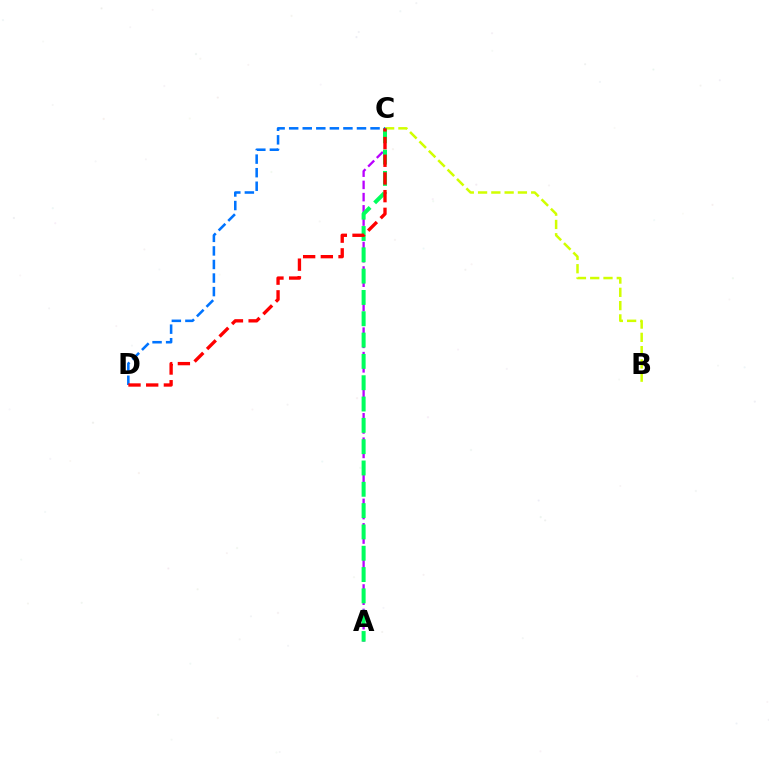{('B', 'C'): [{'color': '#d1ff00', 'line_style': 'dashed', 'thickness': 1.8}], ('A', 'C'): [{'color': '#b900ff', 'line_style': 'dashed', 'thickness': 1.66}, {'color': '#00ff5c', 'line_style': 'dashed', 'thickness': 2.9}], ('C', 'D'): [{'color': '#0074ff', 'line_style': 'dashed', 'thickness': 1.84}, {'color': '#ff0000', 'line_style': 'dashed', 'thickness': 2.4}]}